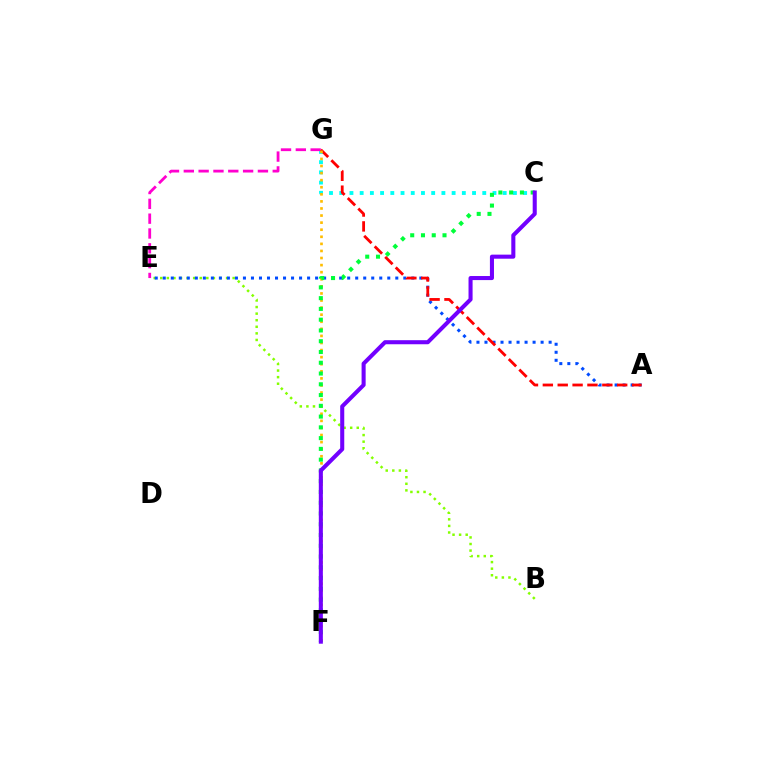{('C', 'G'): [{'color': '#00fff6', 'line_style': 'dotted', 'thickness': 2.78}], ('B', 'E'): [{'color': '#84ff00', 'line_style': 'dotted', 'thickness': 1.79}], ('E', 'G'): [{'color': '#ff00cf', 'line_style': 'dashed', 'thickness': 2.01}], ('A', 'E'): [{'color': '#004bff', 'line_style': 'dotted', 'thickness': 2.18}], ('A', 'G'): [{'color': '#ff0000', 'line_style': 'dashed', 'thickness': 2.02}], ('F', 'G'): [{'color': '#ffbd00', 'line_style': 'dotted', 'thickness': 1.92}], ('C', 'F'): [{'color': '#00ff39', 'line_style': 'dotted', 'thickness': 2.93}, {'color': '#7200ff', 'line_style': 'solid', 'thickness': 2.92}]}